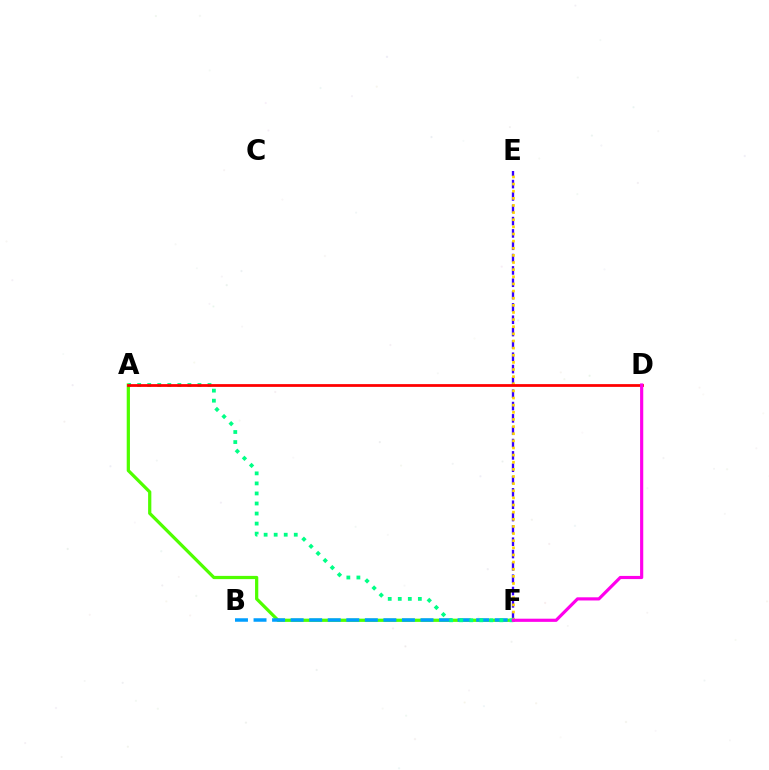{('E', 'F'): [{'color': '#3700ff', 'line_style': 'dashed', 'thickness': 1.68}, {'color': '#ffd500', 'line_style': 'dotted', 'thickness': 1.94}], ('A', 'F'): [{'color': '#4fff00', 'line_style': 'solid', 'thickness': 2.33}, {'color': '#00ff86', 'line_style': 'dotted', 'thickness': 2.73}], ('B', 'F'): [{'color': '#009eff', 'line_style': 'dashed', 'thickness': 2.52}], ('A', 'D'): [{'color': '#ff0000', 'line_style': 'solid', 'thickness': 1.99}], ('D', 'F'): [{'color': '#ff00ed', 'line_style': 'solid', 'thickness': 2.28}]}